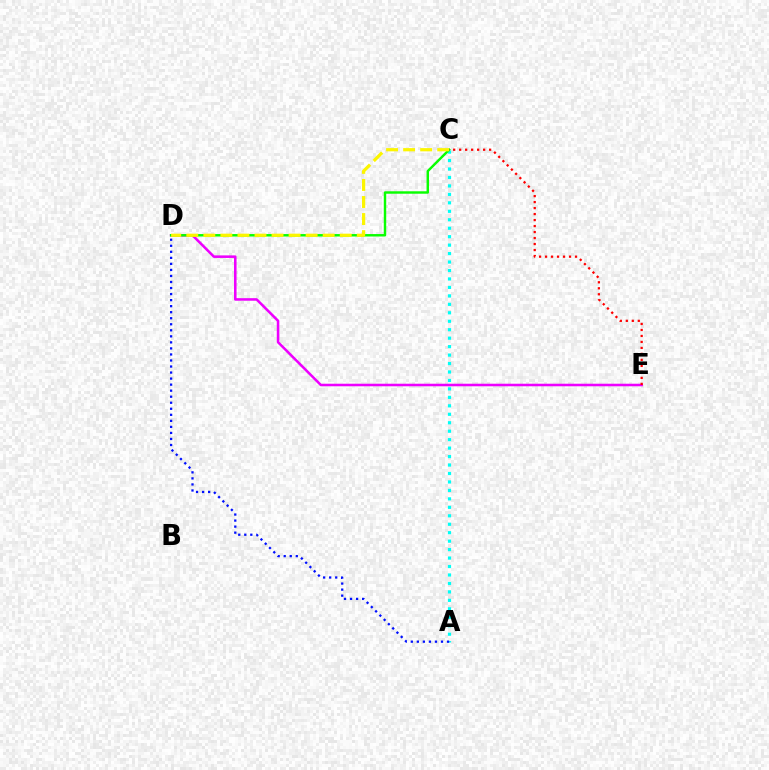{('A', 'C'): [{'color': '#00fff6', 'line_style': 'dotted', 'thickness': 2.3}], ('D', 'E'): [{'color': '#ee00ff', 'line_style': 'solid', 'thickness': 1.84}], ('C', 'D'): [{'color': '#08ff00', 'line_style': 'solid', 'thickness': 1.75}, {'color': '#fcf500', 'line_style': 'dashed', 'thickness': 2.32}], ('A', 'D'): [{'color': '#0010ff', 'line_style': 'dotted', 'thickness': 1.64}], ('C', 'E'): [{'color': '#ff0000', 'line_style': 'dotted', 'thickness': 1.63}]}